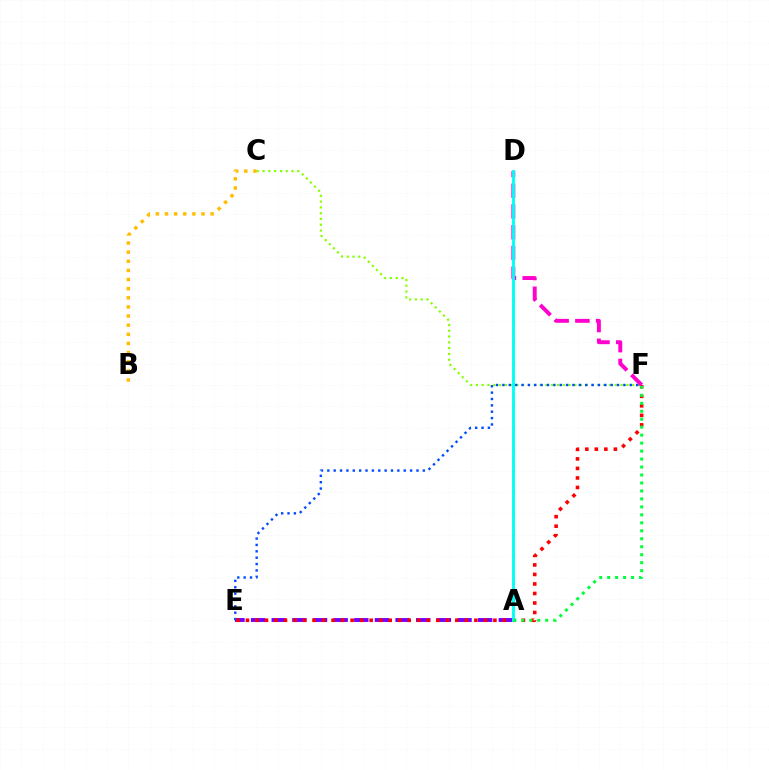{('A', 'E'): [{'color': '#7200ff', 'line_style': 'dashed', 'thickness': 2.8}], ('C', 'F'): [{'color': '#84ff00', 'line_style': 'dotted', 'thickness': 1.57}], ('E', 'F'): [{'color': '#004bff', 'line_style': 'dotted', 'thickness': 1.73}, {'color': '#ff0000', 'line_style': 'dotted', 'thickness': 2.59}], ('B', 'C'): [{'color': '#ffbd00', 'line_style': 'dotted', 'thickness': 2.48}], ('D', 'F'): [{'color': '#ff00cf', 'line_style': 'dashed', 'thickness': 2.82}], ('A', 'D'): [{'color': '#00fff6', 'line_style': 'solid', 'thickness': 2.07}], ('A', 'F'): [{'color': '#00ff39', 'line_style': 'dotted', 'thickness': 2.17}]}